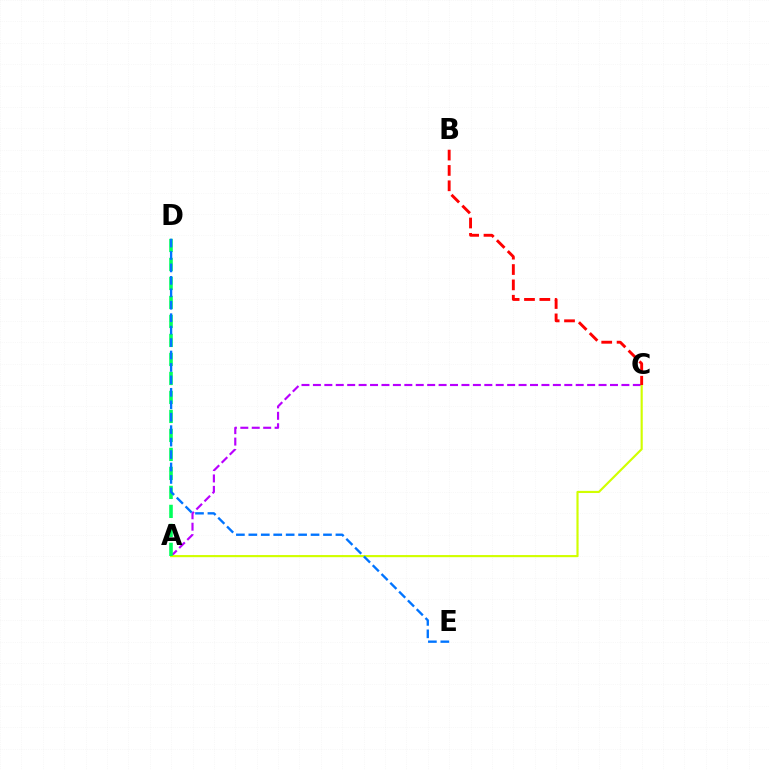{('A', 'C'): [{'color': '#b900ff', 'line_style': 'dashed', 'thickness': 1.55}, {'color': '#d1ff00', 'line_style': 'solid', 'thickness': 1.55}], ('A', 'D'): [{'color': '#00ff5c', 'line_style': 'dashed', 'thickness': 2.58}], ('B', 'C'): [{'color': '#ff0000', 'line_style': 'dashed', 'thickness': 2.09}], ('D', 'E'): [{'color': '#0074ff', 'line_style': 'dashed', 'thickness': 1.69}]}